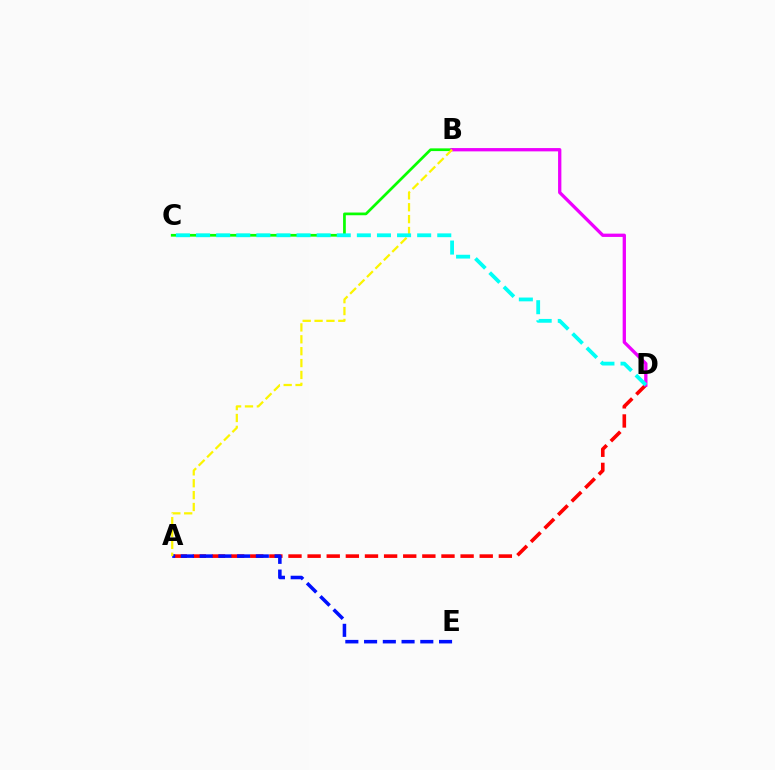{('B', 'C'): [{'color': '#08ff00', 'line_style': 'solid', 'thickness': 1.96}], ('A', 'D'): [{'color': '#ff0000', 'line_style': 'dashed', 'thickness': 2.6}], ('A', 'E'): [{'color': '#0010ff', 'line_style': 'dashed', 'thickness': 2.55}], ('B', 'D'): [{'color': '#ee00ff', 'line_style': 'solid', 'thickness': 2.38}], ('A', 'B'): [{'color': '#fcf500', 'line_style': 'dashed', 'thickness': 1.61}], ('C', 'D'): [{'color': '#00fff6', 'line_style': 'dashed', 'thickness': 2.73}]}